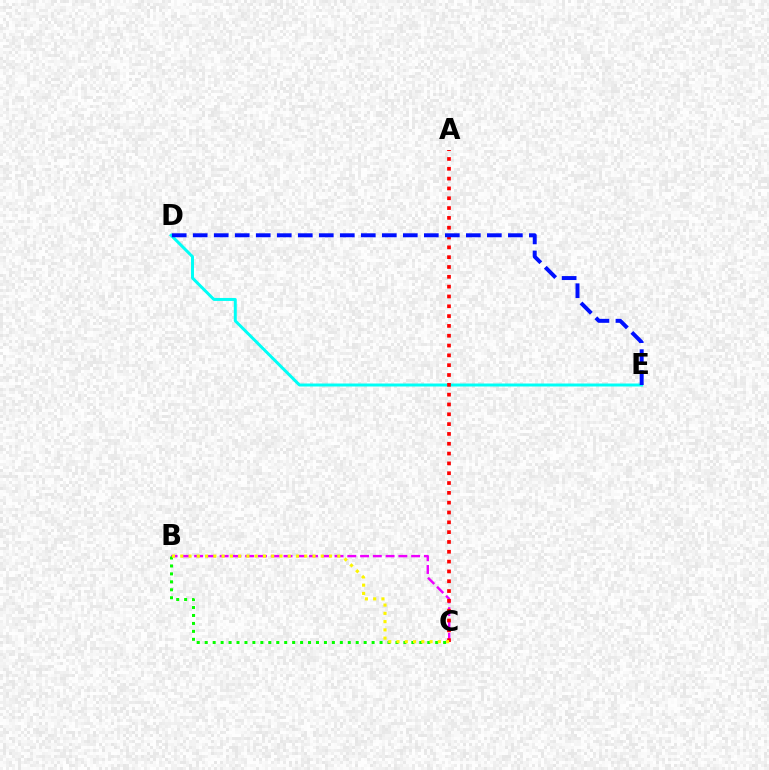{('D', 'E'): [{'color': '#00fff6', 'line_style': 'solid', 'thickness': 2.14}, {'color': '#0010ff', 'line_style': 'dashed', 'thickness': 2.85}], ('B', 'C'): [{'color': '#ee00ff', 'line_style': 'dashed', 'thickness': 1.73}, {'color': '#08ff00', 'line_style': 'dotted', 'thickness': 2.16}, {'color': '#fcf500', 'line_style': 'dotted', 'thickness': 2.25}], ('A', 'C'): [{'color': '#ff0000', 'line_style': 'dotted', 'thickness': 2.67}]}